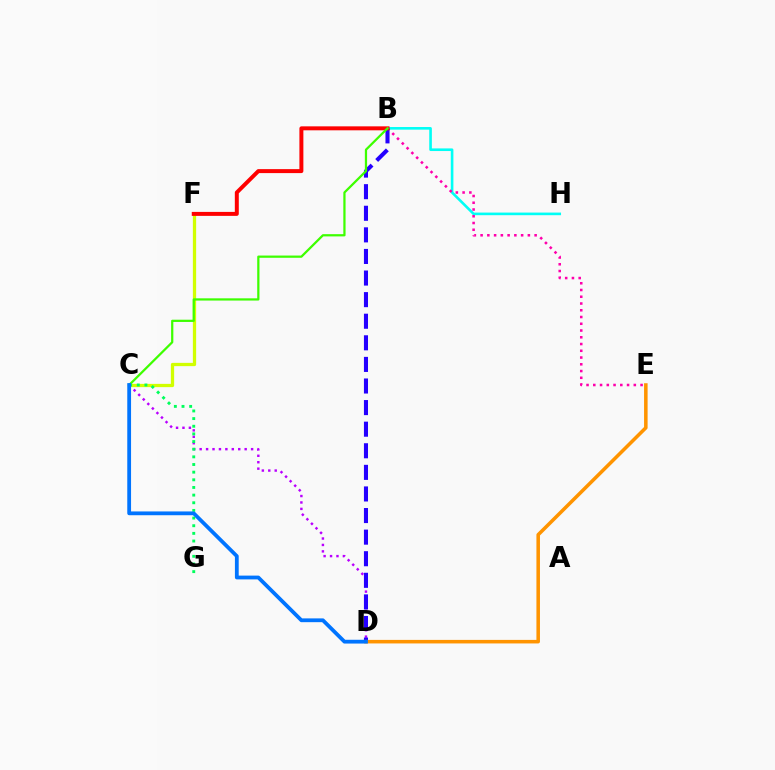{('B', 'H'): [{'color': '#00fff6', 'line_style': 'solid', 'thickness': 1.89}], ('B', 'E'): [{'color': '#ff00ac', 'line_style': 'dotted', 'thickness': 1.83}], ('C', 'D'): [{'color': '#b900ff', 'line_style': 'dotted', 'thickness': 1.75}, {'color': '#0074ff', 'line_style': 'solid', 'thickness': 2.73}], ('C', 'F'): [{'color': '#d1ff00', 'line_style': 'solid', 'thickness': 2.35}], ('C', 'G'): [{'color': '#00ff5c', 'line_style': 'dotted', 'thickness': 2.08}], ('B', 'D'): [{'color': '#2500ff', 'line_style': 'dashed', 'thickness': 2.93}], ('B', 'F'): [{'color': '#ff0000', 'line_style': 'solid', 'thickness': 2.86}], ('D', 'E'): [{'color': '#ff9400', 'line_style': 'solid', 'thickness': 2.55}], ('B', 'C'): [{'color': '#3dff00', 'line_style': 'solid', 'thickness': 1.61}]}